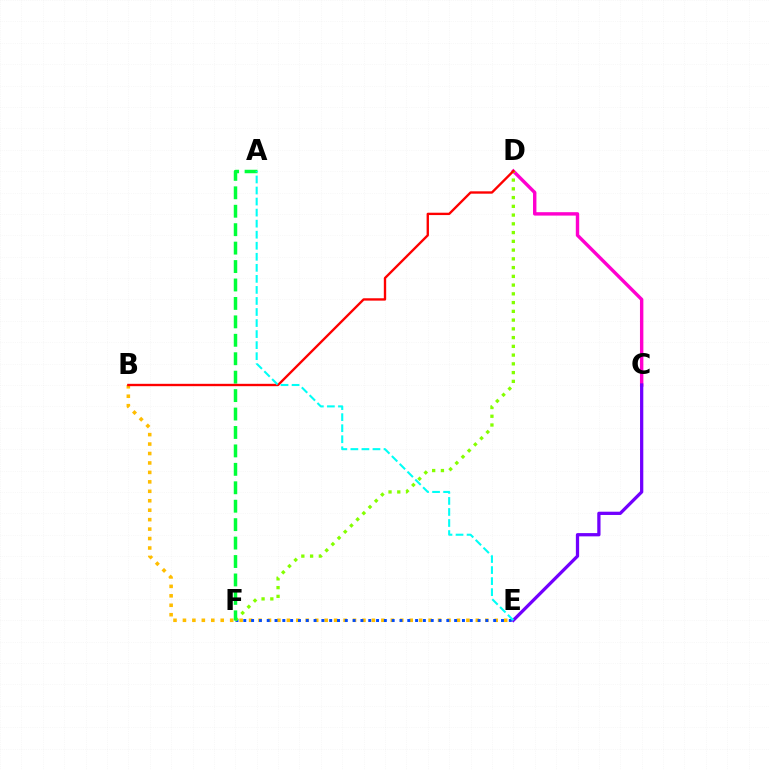{('B', 'E'): [{'color': '#ffbd00', 'line_style': 'dotted', 'thickness': 2.57}], ('E', 'F'): [{'color': '#004bff', 'line_style': 'dotted', 'thickness': 2.12}], ('C', 'D'): [{'color': '#ff00cf', 'line_style': 'solid', 'thickness': 2.45}], ('D', 'F'): [{'color': '#84ff00', 'line_style': 'dotted', 'thickness': 2.38}], ('A', 'F'): [{'color': '#00ff39', 'line_style': 'dashed', 'thickness': 2.5}], ('B', 'D'): [{'color': '#ff0000', 'line_style': 'solid', 'thickness': 1.7}], ('C', 'E'): [{'color': '#7200ff', 'line_style': 'solid', 'thickness': 2.35}], ('A', 'E'): [{'color': '#00fff6', 'line_style': 'dashed', 'thickness': 1.5}]}